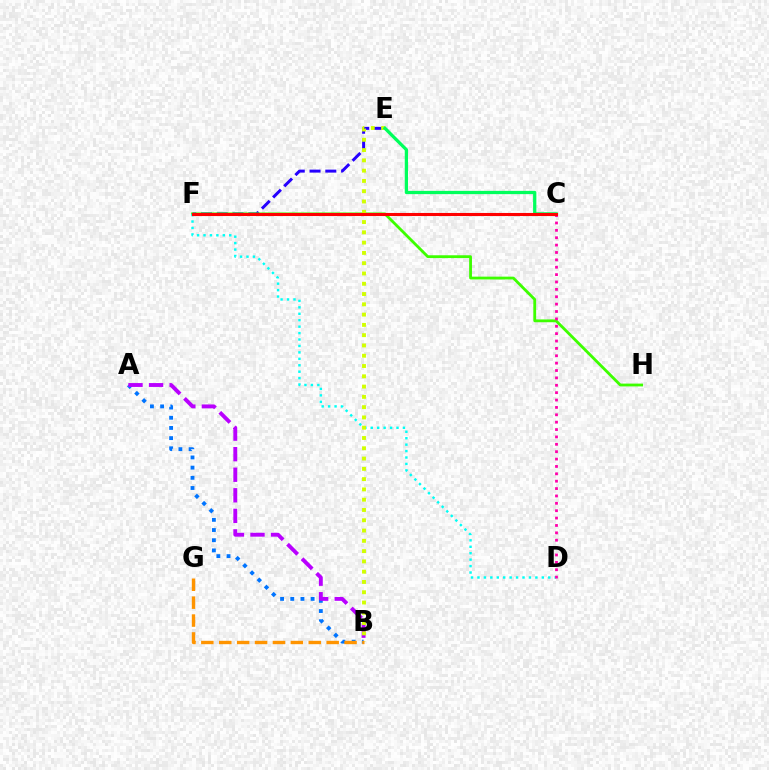{('A', 'B'): [{'color': '#0074ff', 'line_style': 'dotted', 'thickness': 2.77}, {'color': '#b900ff', 'line_style': 'dashed', 'thickness': 2.79}], ('E', 'F'): [{'color': '#2500ff', 'line_style': 'dashed', 'thickness': 2.14}], ('F', 'H'): [{'color': '#3dff00', 'line_style': 'solid', 'thickness': 2.02}], ('D', 'F'): [{'color': '#00fff6', 'line_style': 'dotted', 'thickness': 1.75}], ('C', 'D'): [{'color': '#ff00ac', 'line_style': 'dotted', 'thickness': 2.0}], ('B', 'E'): [{'color': '#d1ff00', 'line_style': 'dotted', 'thickness': 2.79}], ('C', 'E'): [{'color': '#00ff5c', 'line_style': 'solid', 'thickness': 2.35}], ('C', 'F'): [{'color': '#ff0000', 'line_style': 'solid', 'thickness': 2.22}], ('B', 'G'): [{'color': '#ff9400', 'line_style': 'dashed', 'thickness': 2.43}]}